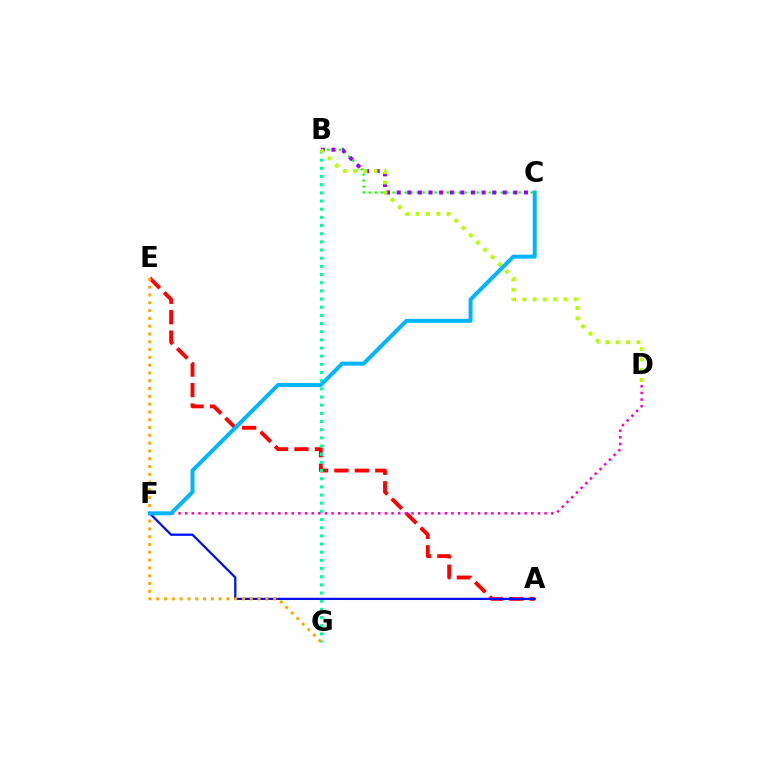{('B', 'C'): [{'color': '#08ff00', 'line_style': 'dotted', 'thickness': 1.63}, {'color': '#9b00ff', 'line_style': 'dotted', 'thickness': 2.88}], ('A', 'E'): [{'color': '#ff0000', 'line_style': 'dashed', 'thickness': 2.78}], ('B', 'G'): [{'color': '#00ff9d', 'line_style': 'dotted', 'thickness': 2.22}], ('A', 'F'): [{'color': '#0010ff', 'line_style': 'solid', 'thickness': 1.62}], ('E', 'G'): [{'color': '#ffa500', 'line_style': 'dotted', 'thickness': 2.12}], ('B', 'D'): [{'color': '#b3ff00', 'line_style': 'dotted', 'thickness': 2.8}], ('D', 'F'): [{'color': '#ff00bd', 'line_style': 'dotted', 'thickness': 1.81}], ('C', 'F'): [{'color': '#00b5ff', 'line_style': 'solid', 'thickness': 2.88}]}